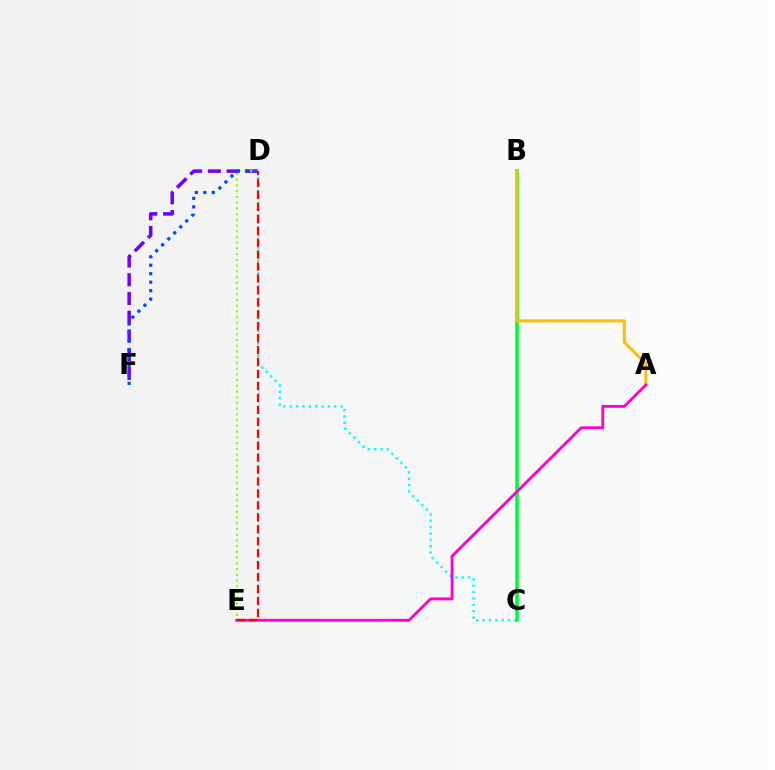{('D', 'F'): [{'color': '#7200ff', 'line_style': 'dashed', 'thickness': 2.55}, {'color': '#004bff', 'line_style': 'dotted', 'thickness': 2.3}], ('C', 'D'): [{'color': '#00fff6', 'line_style': 'dotted', 'thickness': 1.73}], ('B', 'C'): [{'color': '#00ff39', 'line_style': 'solid', 'thickness': 2.63}], ('D', 'E'): [{'color': '#84ff00', 'line_style': 'dotted', 'thickness': 1.56}, {'color': '#ff0000', 'line_style': 'dashed', 'thickness': 1.62}], ('A', 'B'): [{'color': '#ffbd00', 'line_style': 'solid', 'thickness': 2.19}], ('A', 'E'): [{'color': '#ff00cf', 'line_style': 'solid', 'thickness': 2.06}]}